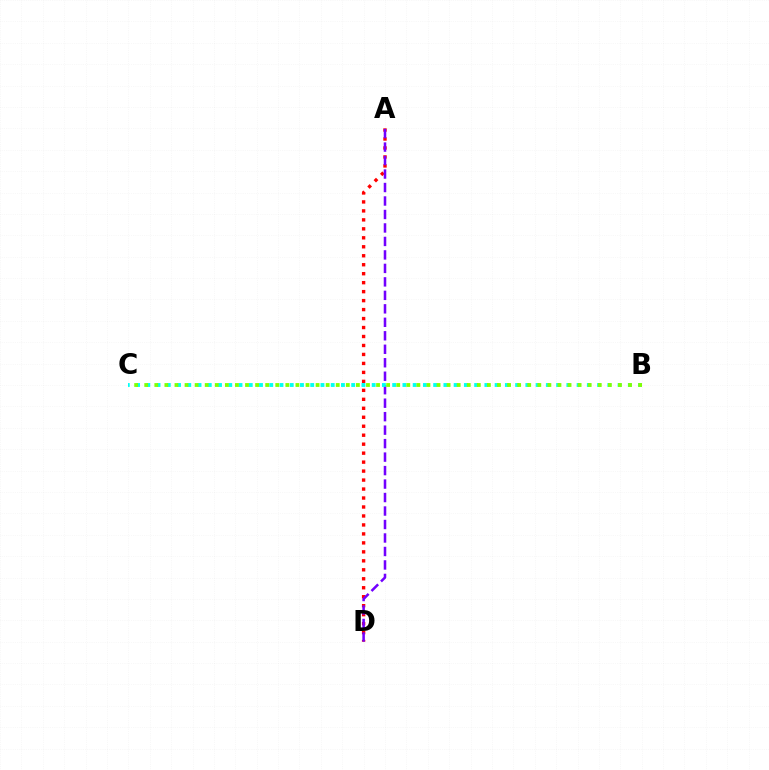{('A', 'D'): [{'color': '#ff0000', 'line_style': 'dotted', 'thickness': 2.44}, {'color': '#7200ff', 'line_style': 'dashed', 'thickness': 1.83}], ('B', 'C'): [{'color': '#00fff6', 'line_style': 'dotted', 'thickness': 2.78}, {'color': '#84ff00', 'line_style': 'dotted', 'thickness': 2.74}]}